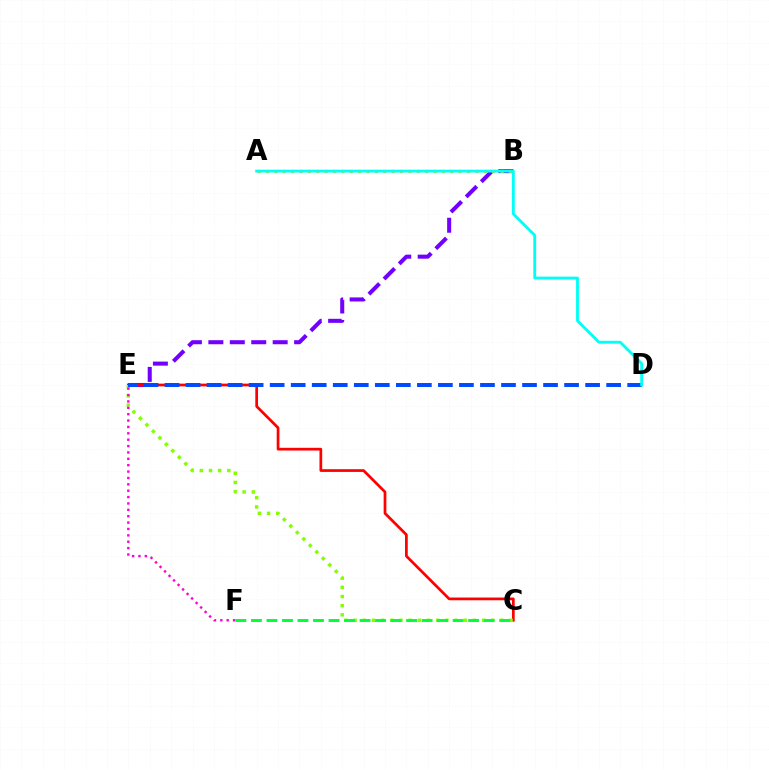{('B', 'E'): [{'color': '#7200ff', 'line_style': 'dashed', 'thickness': 2.91}], ('C', 'E'): [{'color': '#ff0000', 'line_style': 'solid', 'thickness': 1.96}, {'color': '#84ff00', 'line_style': 'dotted', 'thickness': 2.49}], ('C', 'F'): [{'color': '#00ff39', 'line_style': 'dashed', 'thickness': 2.11}], ('D', 'E'): [{'color': '#004bff', 'line_style': 'dashed', 'thickness': 2.86}], ('A', 'B'): [{'color': '#ffbd00', 'line_style': 'dotted', 'thickness': 2.28}], ('A', 'D'): [{'color': '#00fff6', 'line_style': 'solid', 'thickness': 2.05}], ('E', 'F'): [{'color': '#ff00cf', 'line_style': 'dotted', 'thickness': 1.73}]}